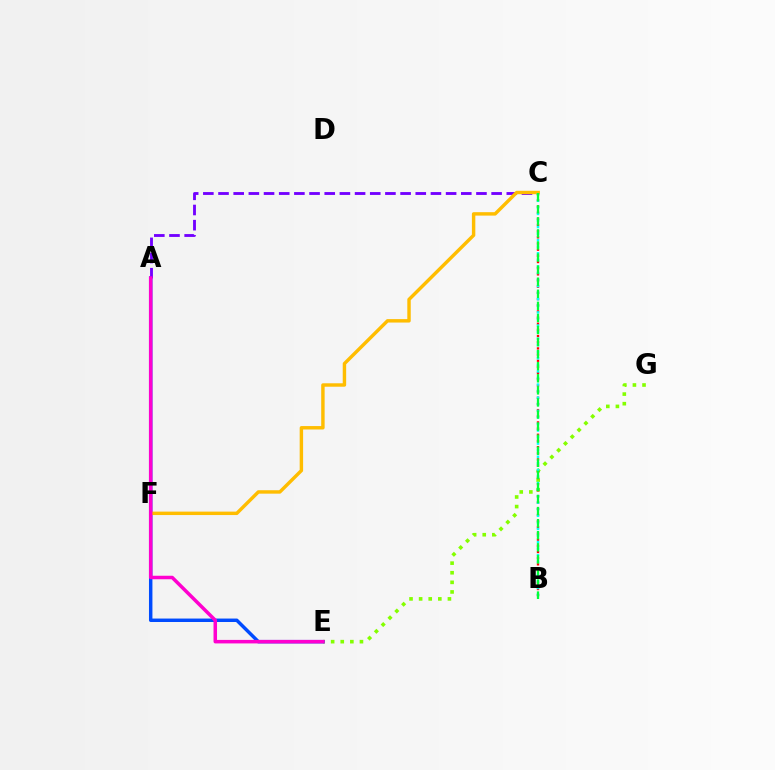{('E', 'G'): [{'color': '#84ff00', 'line_style': 'dotted', 'thickness': 2.61}], ('B', 'C'): [{'color': '#ff0000', 'line_style': 'dotted', 'thickness': 1.68}, {'color': '#00fff6', 'line_style': 'dotted', 'thickness': 1.78}, {'color': '#00ff39', 'line_style': 'dashed', 'thickness': 1.64}], ('A', 'E'): [{'color': '#004bff', 'line_style': 'solid', 'thickness': 2.49}, {'color': '#ff00cf', 'line_style': 'solid', 'thickness': 2.53}], ('A', 'C'): [{'color': '#7200ff', 'line_style': 'dashed', 'thickness': 2.06}], ('C', 'F'): [{'color': '#ffbd00', 'line_style': 'solid', 'thickness': 2.47}]}